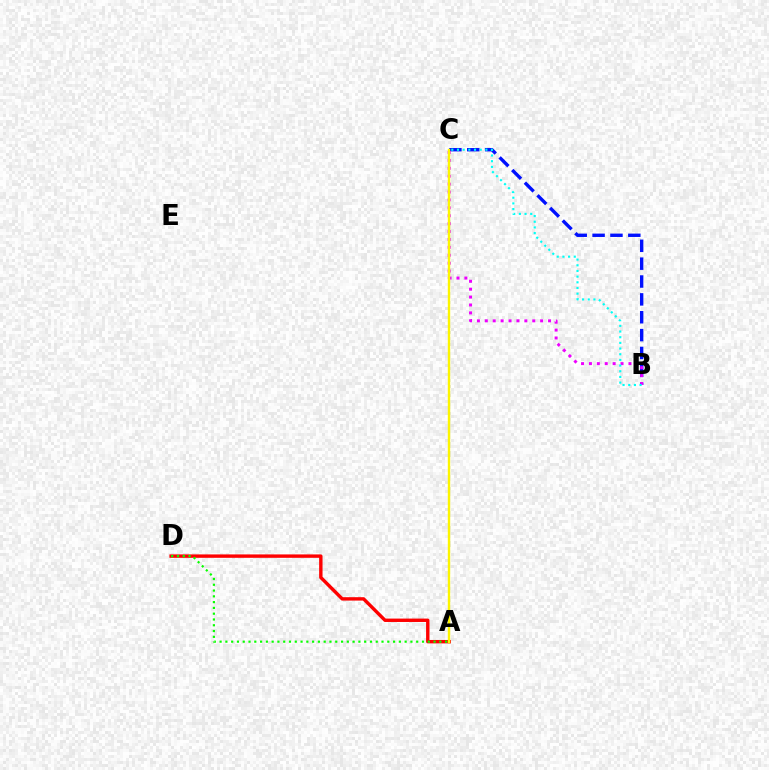{('B', 'C'): [{'color': '#0010ff', 'line_style': 'dashed', 'thickness': 2.43}, {'color': '#ee00ff', 'line_style': 'dotted', 'thickness': 2.15}, {'color': '#00fff6', 'line_style': 'dotted', 'thickness': 1.54}], ('A', 'D'): [{'color': '#ff0000', 'line_style': 'solid', 'thickness': 2.44}, {'color': '#08ff00', 'line_style': 'dotted', 'thickness': 1.57}], ('A', 'C'): [{'color': '#fcf500', 'line_style': 'solid', 'thickness': 1.73}]}